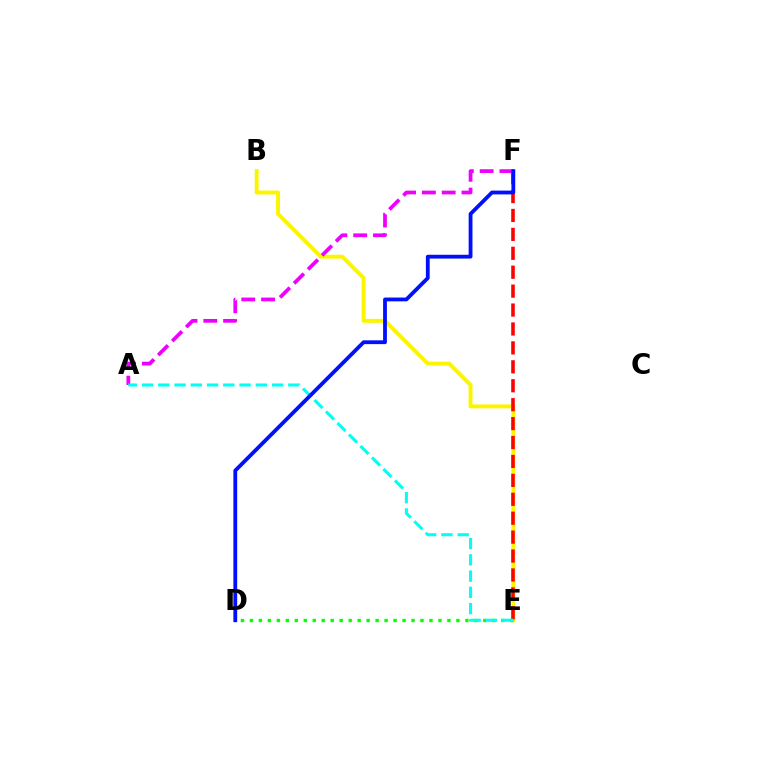{('B', 'E'): [{'color': '#fcf500', 'line_style': 'solid', 'thickness': 2.83}], ('A', 'F'): [{'color': '#ee00ff', 'line_style': 'dashed', 'thickness': 2.69}], ('E', 'F'): [{'color': '#ff0000', 'line_style': 'dashed', 'thickness': 2.57}], ('D', 'E'): [{'color': '#08ff00', 'line_style': 'dotted', 'thickness': 2.44}], ('A', 'E'): [{'color': '#00fff6', 'line_style': 'dashed', 'thickness': 2.21}], ('D', 'F'): [{'color': '#0010ff', 'line_style': 'solid', 'thickness': 2.74}]}